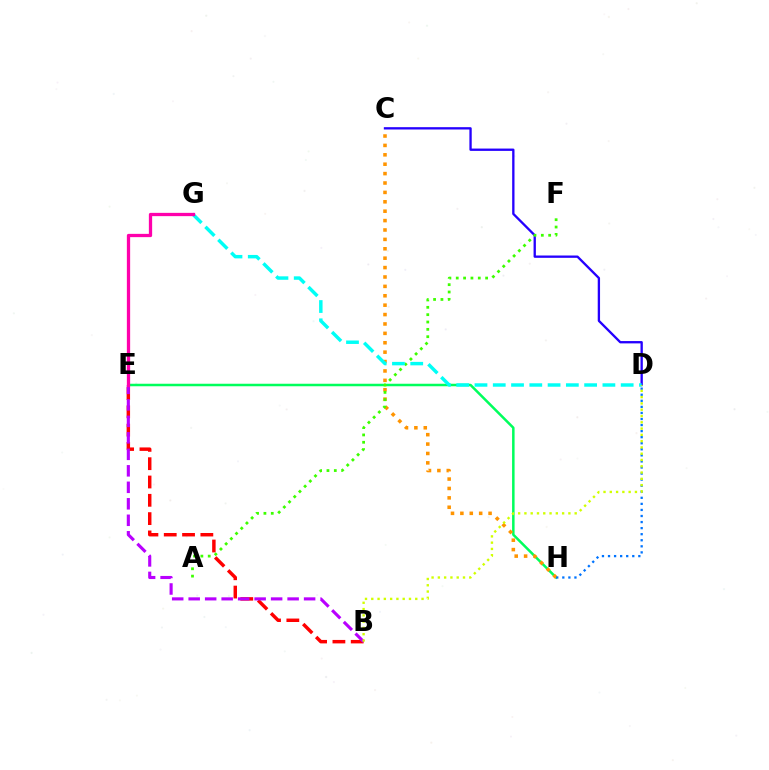{('B', 'E'): [{'color': '#ff0000', 'line_style': 'dashed', 'thickness': 2.49}, {'color': '#b900ff', 'line_style': 'dashed', 'thickness': 2.24}], ('E', 'H'): [{'color': '#00ff5c', 'line_style': 'solid', 'thickness': 1.81}], ('C', 'H'): [{'color': '#ff9400', 'line_style': 'dotted', 'thickness': 2.55}], ('C', 'D'): [{'color': '#2500ff', 'line_style': 'solid', 'thickness': 1.67}], ('A', 'F'): [{'color': '#3dff00', 'line_style': 'dotted', 'thickness': 1.99}], ('D', 'G'): [{'color': '#00fff6', 'line_style': 'dashed', 'thickness': 2.48}], ('E', 'G'): [{'color': '#ff00ac', 'line_style': 'solid', 'thickness': 2.36}], ('D', 'H'): [{'color': '#0074ff', 'line_style': 'dotted', 'thickness': 1.65}], ('B', 'D'): [{'color': '#d1ff00', 'line_style': 'dotted', 'thickness': 1.71}]}